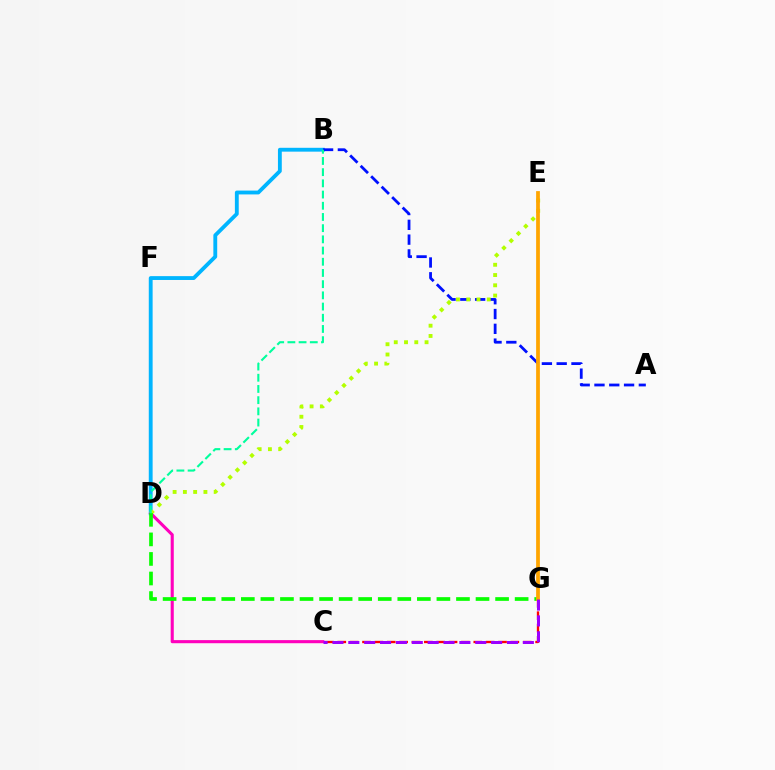{('B', 'D'): [{'color': '#00b5ff', 'line_style': 'solid', 'thickness': 2.77}, {'color': '#00ff9d', 'line_style': 'dashed', 'thickness': 1.52}], ('A', 'B'): [{'color': '#0010ff', 'line_style': 'dashed', 'thickness': 2.01}], ('C', 'D'): [{'color': '#ff00bd', 'line_style': 'solid', 'thickness': 2.23}], ('C', 'G'): [{'color': '#ff0000', 'line_style': 'dashed', 'thickness': 1.68}, {'color': '#9b00ff', 'line_style': 'dashed', 'thickness': 2.16}], ('D', 'E'): [{'color': '#b3ff00', 'line_style': 'dotted', 'thickness': 2.79}], ('D', 'G'): [{'color': '#08ff00', 'line_style': 'dashed', 'thickness': 2.66}], ('E', 'G'): [{'color': '#ffa500', 'line_style': 'solid', 'thickness': 2.71}]}